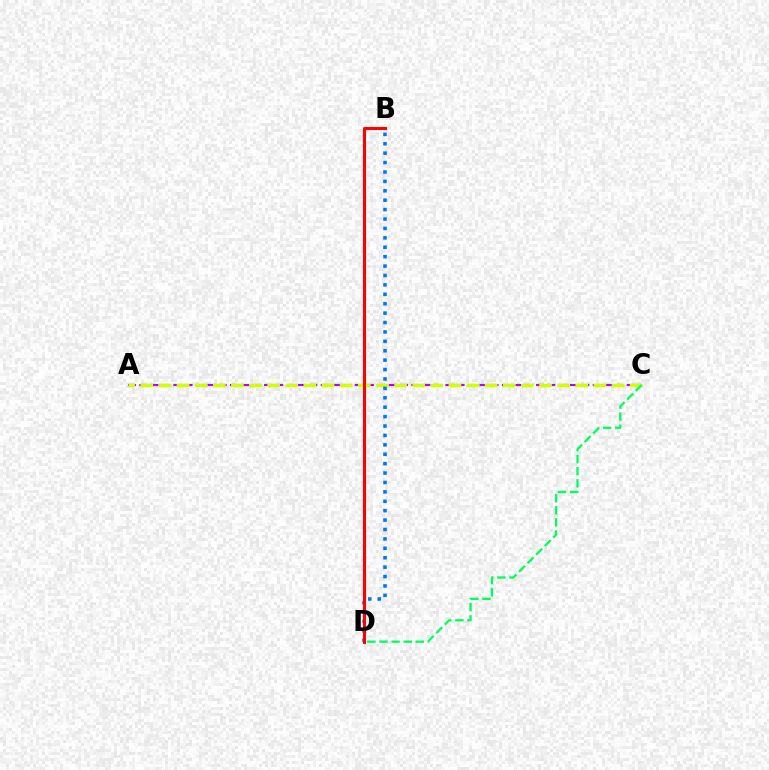{('A', 'C'): [{'color': '#b900ff', 'line_style': 'dashed', 'thickness': 1.54}, {'color': '#d1ff00', 'line_style': 'dashed', 'thickness': 2.46}], ('B', 'D'): [{'color': '#0074ff', 'line_style': 'dotted', 'thickness': 2.56}, {'color': '#ff0000', 'line_style': 'solid', 'thickness': 2.21}], ('C', 'D'): [{'color': '#00ff5c', 'line_style': 'dashed', 'thickness': 1.64}]}